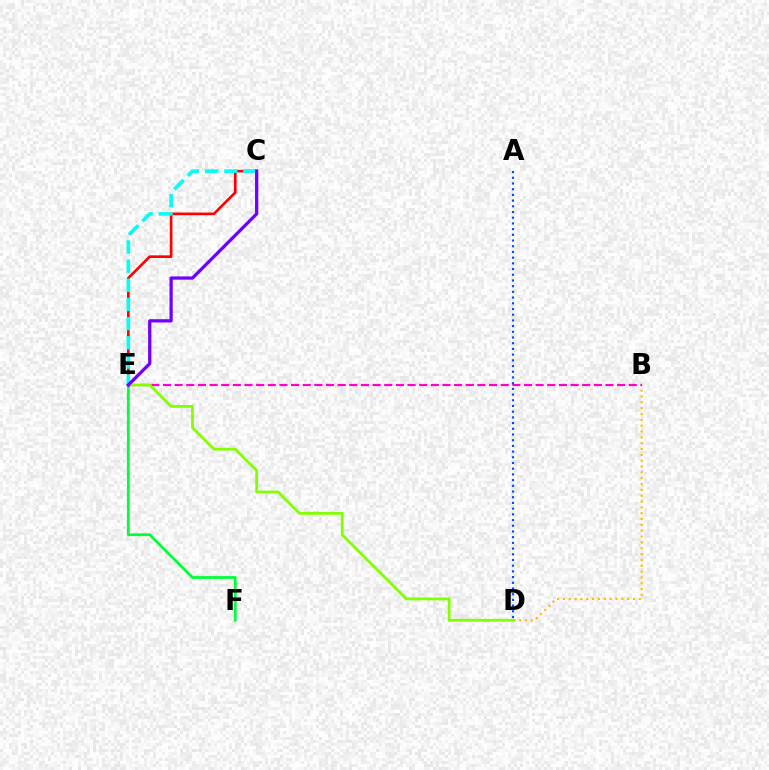{('C', 'E'): [{'color': '#ff0000', 'line_style': 'solid', 'thickness': 1.91}, {'color': '#00fff6', 'line_style': 'dashed', 'thickness': 2.6}, {'color': '#7200ff', 'line_style': 'solid', 'thickness': 2.35}], ('B', 'D'): [{'color': '#ffbd00', 'line_style': 'dotted', 'thickness': 1.59}], ('B', 'E'): [{'color': '#ff00cf', 'line_style': 'dashed', 'thickness': 1.58}], ('D', 'E'): [{'color': '#84ff00', 'line_style': 'solid', 'thickness': 2.02}], ('E', 'F'): [{'color': '#00ff39', 'line_style': 'solid', 'thickness': 1.99}], ('A', 'D'): [{'color': '#004bff', 'line_style': 'dotted', 'thickness': 1.55}]}